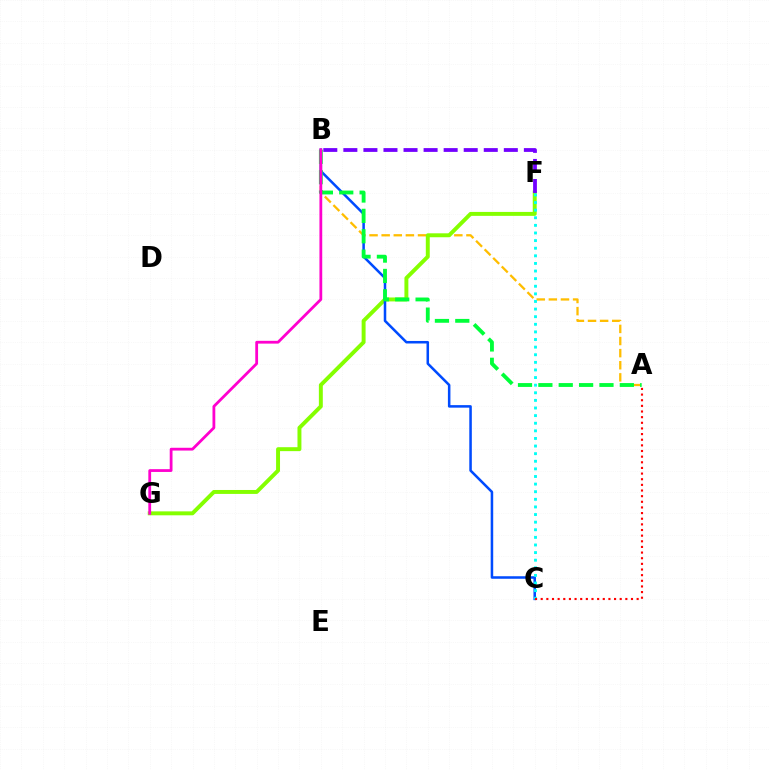{('A', 'B'): [{'color': '#ffbd00', 'line_style': 'dashed', 'thickness': 1.65}, {'color': '#00ff39', 'line_style': 'dashed', 'thickness': 2.77}], ('F', 'G'): [{'color': '#84ff00', 'line_style': 'solid', 'thickness': 2.84}], ('B', 'C'): [{'color': '#004bff', 'line_style': 'solid', 'thickness': 1.82}], ('C', 'F'): [{'color': '#00fff6', 'line_style': 'dotted', 'thickness': 2.07}], ('A', 'C'): [{'color': '#ff0000', 'line_style': 'dotted', 'thickness': 1.53}], ('B', 'G'): [{'color': '#ff00cf', 'line_style': 'solid', 'thickness': 2.01}], ('B', 'F'): [{'color': '#7200ff', 'line_style': 'dashed', 'thickness': 2.72}]}